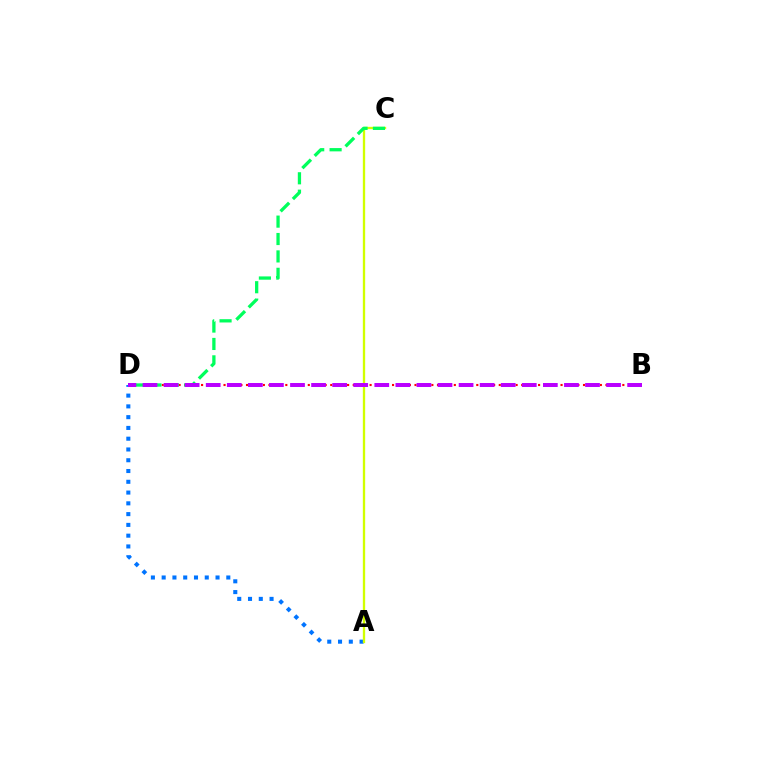{('B', 'D'): [{'color': '#ff0000', 'line_style': 'dotted', 'thickness': 1.53}, {'color': '#b900ff', 'line_style': 'dashed', 'thickness': 2.86}], ('A', 'D'): [{'color': '#0074ff', 'line_style': 'dotted', 'thickness': 2.93}], ('A', 'C'): [{'color': '#d1ff00', 'line_style': 'solid', 'thickness': 1.67}], ('C', 'D'): [{'color': '#00ff5c', 'line_style': 'dashed', 'thickness': 2.36}]}